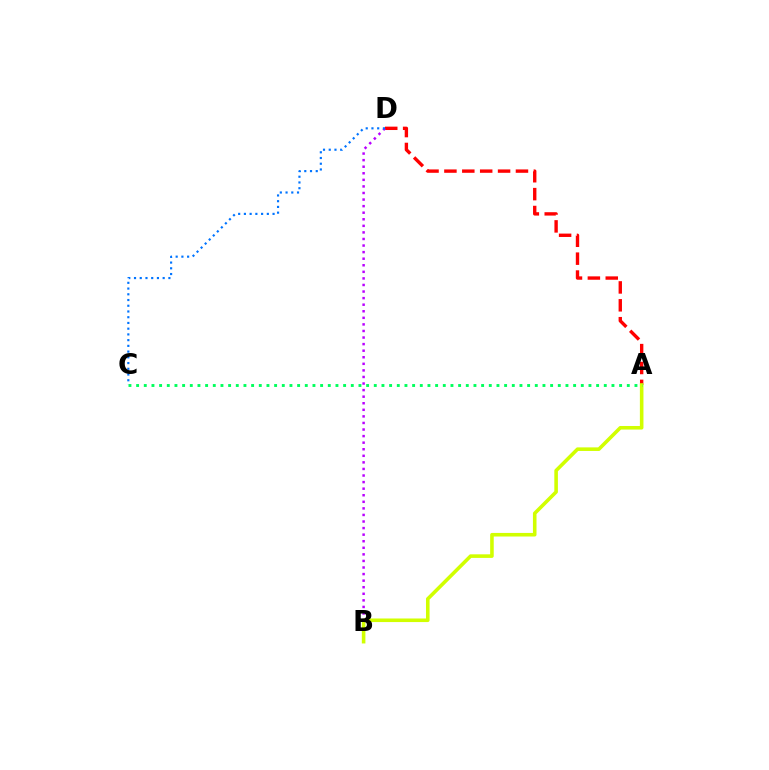{('A', 'D'): [{'color': '#ff0000', 'line_style': 'dashed', 'thickness': 2.43}], ('B', 'D'): [{'color': '#b900ff', 'line_style': 'dotted', 'thickness': 1.79}], ('C', 'D'): [{'color': '#0074ff', 'line_style': 'dotted', 'thickness': 1.56}], ('A', 'B'): [{'color': '#d1ff00', 'line_style': 'solid', 'thickness': 2.58}], ('A', 'C'): [{'color': '#00ff5c', 'line_style': 'dotted', 'thickness': 2.08}]}